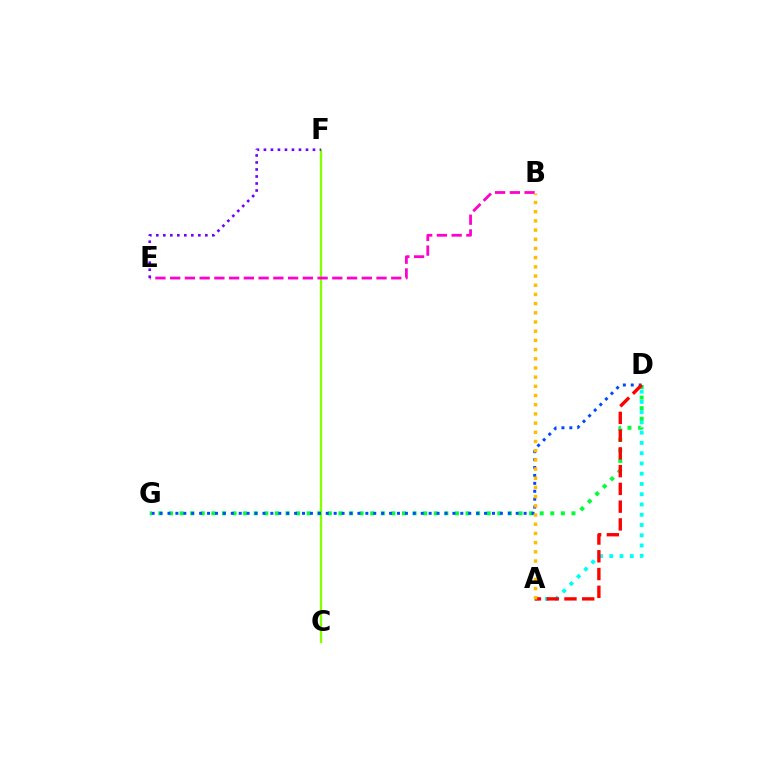{('A', 'D'): [{'color': '#00fff6', 'line_style': 'dotted', 'thickness': 2.79}, {'color': '#ff0000', 'line_style': 'dashed', 'thickness': 2.41}], ('C', 'F'): [{'color': '#84ff00', 'line_style': 'solid', 'thickness': 1.66}], ('D', 'G'): [{'color': '#00ff39', 'line_style': 'dotted', 'thickness': 2.88}, {'color': '#004bff', 'line_style': 'dotted', 'thickness': 2.15}], ('B', 'E'): [{'color': '#ff00cf', 'line_style': 'dashed', 'thickness': 2.0}], ('E', 'F'): [{'color': '#7200ff', 'line_style': 'dotted', 'thickness': 1.9}], ('A', 'B'): [{'color': '#ffbd00', 'line_style': 'dotted', 'thickness': 2.5}]}